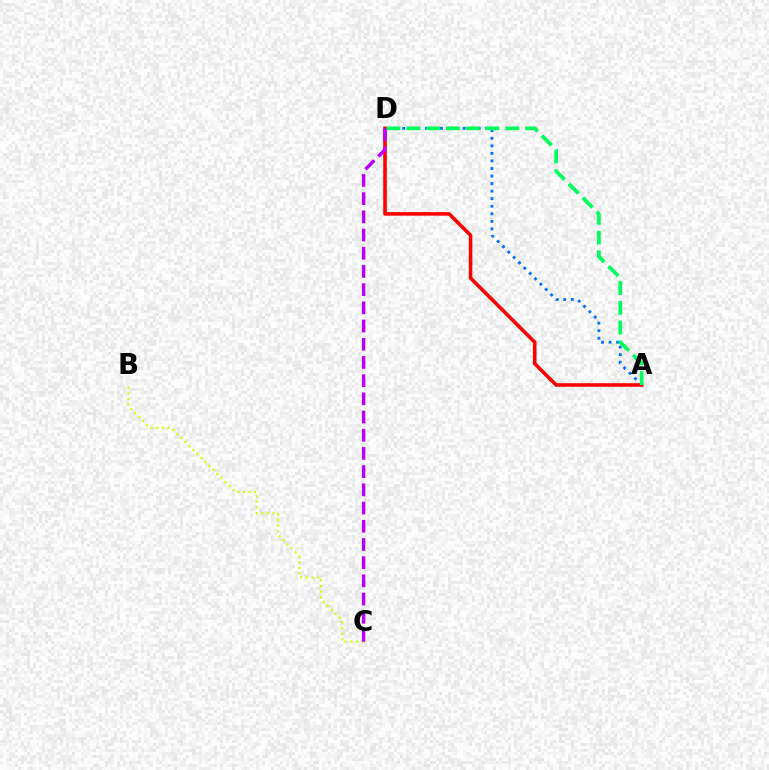{('B', 'C'): [{'color': '#d1ff00', 'line_style': 'dotted', 'thickness': 1.54}], ('A', 'D'): [{'color': '#0074ff', 'line_style': 'dotted', 'thickness': 2.05}, {'color': '#ff0000', 'line_style': 'solid', 'thickness': 2.57}, {'color': '#00ff5c', 'line_style': 'dashed', 'thickness': 2.69}], ('C', 'D'): [{'color': '#b900ff', 'line_style': 'dashed', 'thickness': 2.47}]}